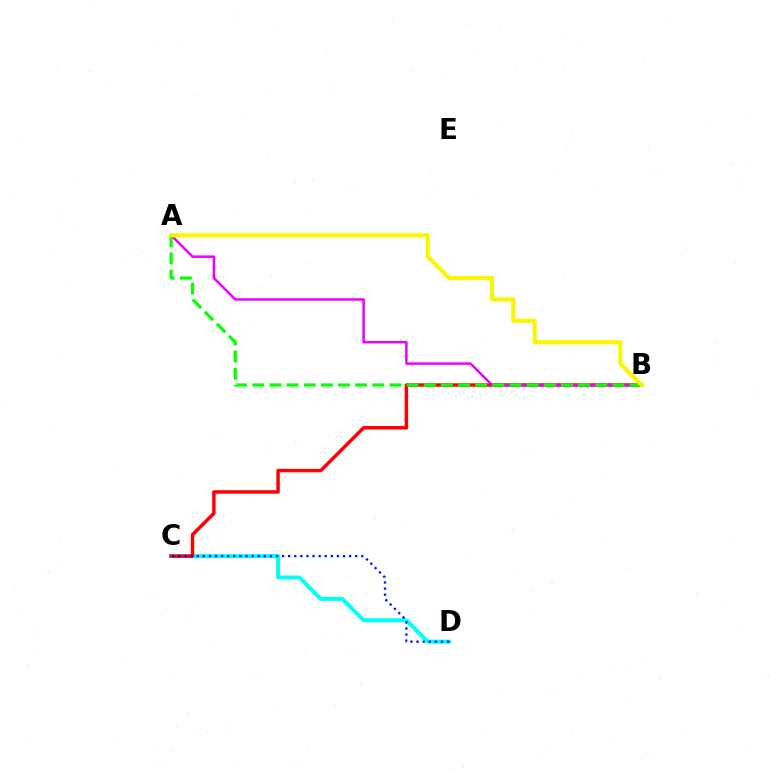{('C', 'D'): [{'color': '#00fff6', 'line_style': 'solid', 'thickness': 2.86}, {'color': '#0010ff', 'line_style': 'dotted', 'thickness': 1.66}], ('B', 'C'): [{'color': '#ff0000', 'line_style': 'solid', 'thickness': 2.49}], ('A', 'B'): [{'color': '#ee00ff', 'line_style': 'solid', 'thickness': 1.81}, {'color': '#08ff00', 'line_style': 'dashed', 'thickness': 2.33}, {'color': '#fcf500', 'line_style': 'solid', 'thickness': 2.97}]}